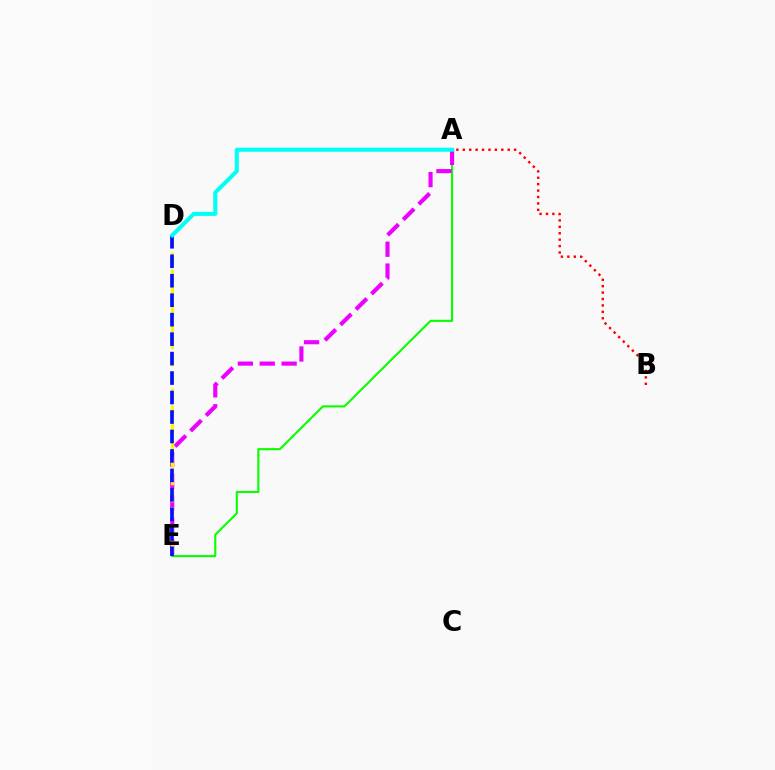{('A', 'B'): [{'color': '#ff0000', 'line_style': 'dotted', 'thickness': 1.74}], ('A', 'E'): [{'color': '#08ff00', 'line_style': 'solid', 'thickness': 1.51}, {'color': '#ee00ff', 'line_style': 'dashed', 'thickness': 2.97}], ('D', 'E'): [{'color': '#fcf500', 'line_style': 'dashed', 'thickness': 2.31}, {'color': '#0010ff', 'line_style': 'dashed', 'thickness': 2.64}], ('A', 'D'): [{'color': '#00fff6', 'line_style': 'solid', 'thickness': 2.91}]}